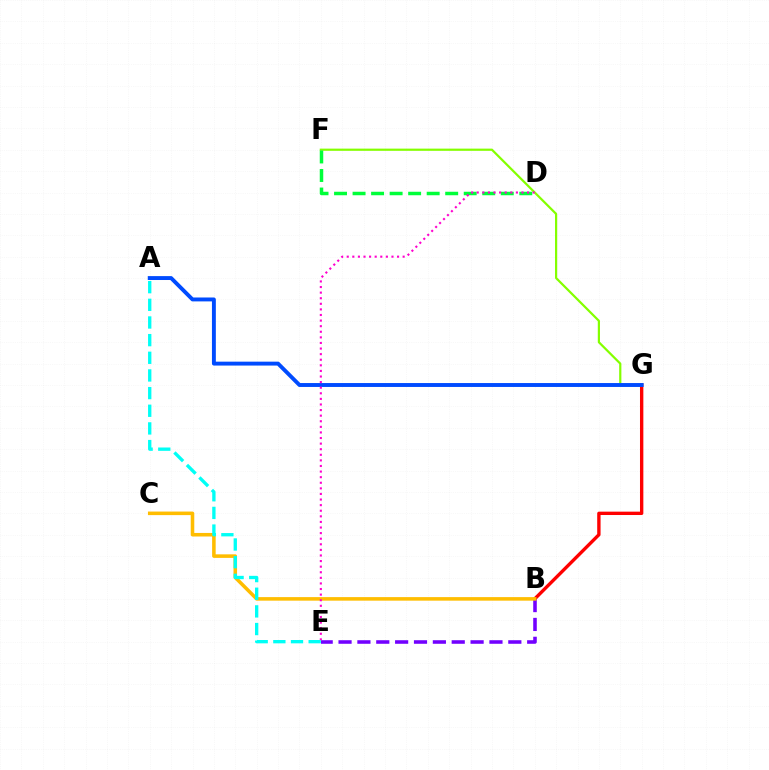{('B', 'G'): [{'color': '#ff0000', 'line_style': 'solid', 'thickness': 2.42}], ('F', 'G'): [{'color': '#84ff00', 'line_style': 'solid', 'thickness': 1.59}], ('A', 'G'): [{'color': '#004bff', 'line_style': 'solid', 'thickness': 2.81}], ('B', 'E'): [{'color': '#7200ff', 'line_style': 'dashed', 'thickness': 2.56}], ('D', 'F'): [{'color': '#00ff39', 'line_style': 'dashed', 'thickness': 2.52}], ('B', 'C'): [{'color': '#ffbd00', 'line_style': 'solid', 'thickness': 2.56}], ('D', 'E'): [{'color': '#ff00cf', 'line_style': 'dotted', 'thickness': 1.52}], ('A', 'E'): [{'color': '#00fff6', 'line_style': 'dashed', 'thickness': 2.4}]}